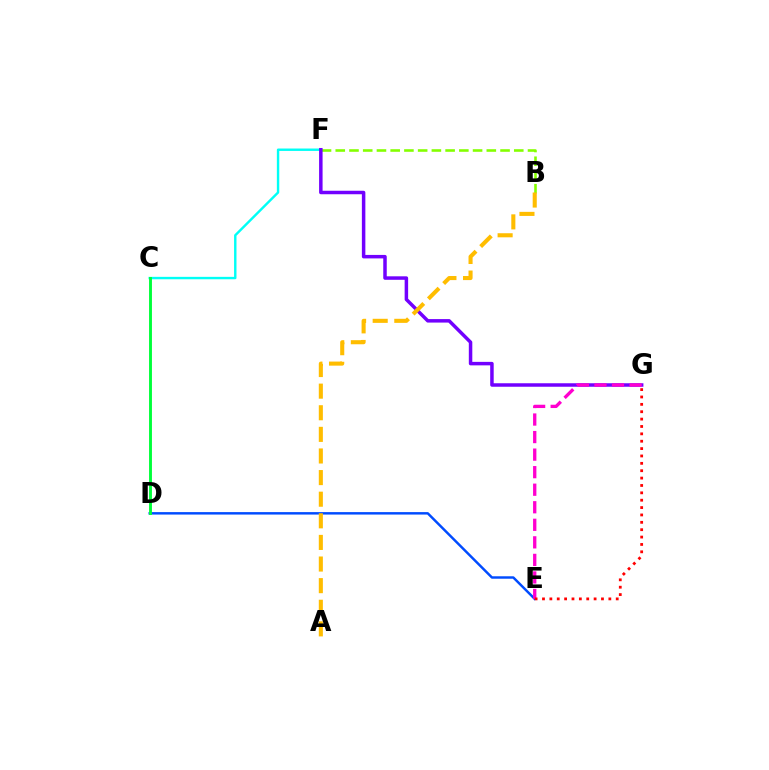{('D', 'E'): [{'color': '#004bff', 'line_style': 'solid', 'thickness': 1.76}], ('B', 'F'): [{'color': '#84ff00', 'line_style': 'dashed', 'thickness': 1.87}], ('C', 'F'): [{'color': '#00fff6', 'line_style': 'solid', 'thickness': 1.74}], ('C', 'D'): [{'color': '#00ff39', 'line_style': 'solid', 'thickness': 2.08}], ('F', 'G'): [{'color': '#7200ff', 'line_style': 'solid', 'thickness': 2.51}], ('A', 'B'): [{'color': '#ffbd00', 'line_style': 'dashed', 'thickness': 2.94}], ('E', 'G'): [{'color': '#ff00cf', 'line_style': 'dashed', 'thickness': 2.38}, {'color': '#ff0000', 'line_style': 'dotted', 'thickness': 2.0}]}